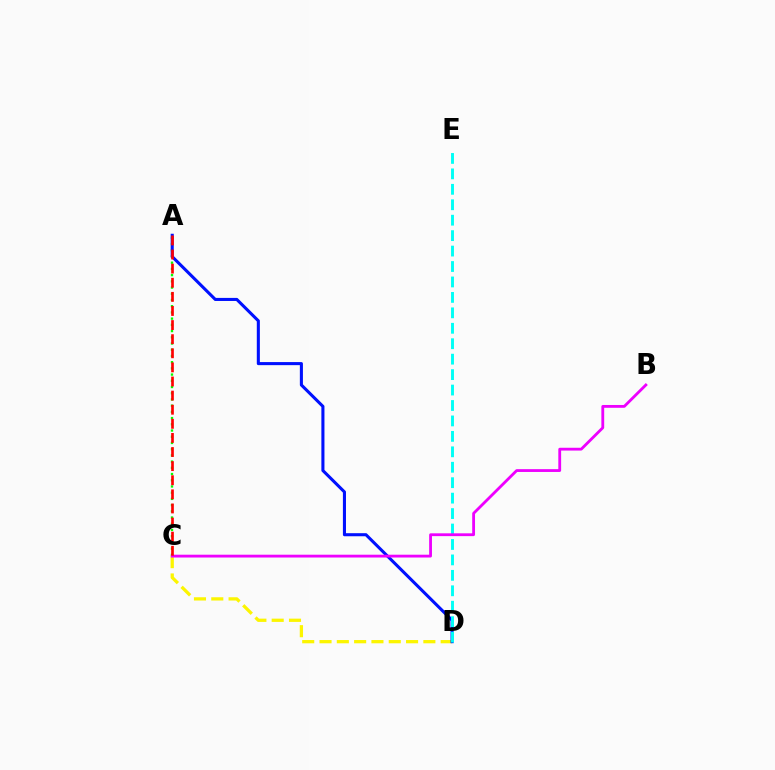{('C', 'D'): [{'color': '#fcf500', 'line_style': 'dashed', 'thickness': 2.35}], ('A', 'C'): [{'color': '#08ff00', 'line_style': 'dotted', 'thickness': 1.69}, {'color': '#ff0000', 'line_style': 'dashed', 'thickness': 1.92}], ('A', 'D'): [{'color': '#0010ff', 'line_style': 'solid', 'thickness': 2.21}], ('D', 'E'): [{'color': '#00fff6', 'line_style': 'dashed', 'thickness': 2.1}], ('B', 'C'): [{'color': '#ee00ff', 'line_style': 'solid', 'thickness': 2.03}]}